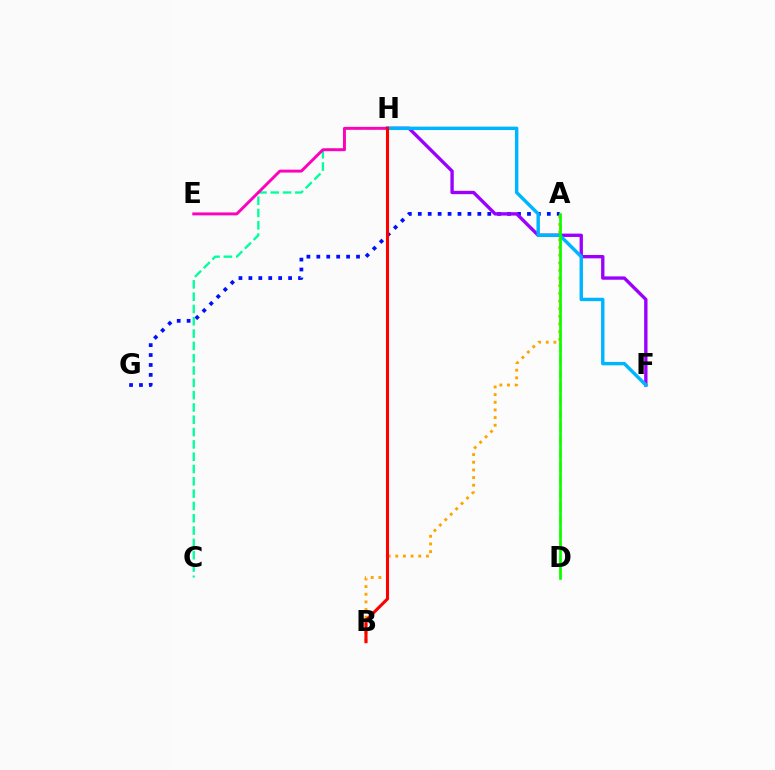{('A', 'G'): [{'color': '#0010ff', 'line_style': 'dotted', 'thickness': 2.7}], ('A', 'B'): [{'color': '#ffa500', 'line_style': 'dotted', 'thickness': 2.08}], ('A', 'D'): [{'color': '#b3ff00', 'line_style': 'dashed', 'thickness': 1.81}, {'color': '#08ff00', 'line_style': 'solid', 'thickness': 1.9}], ('F', 'H'): [{'color': '#9b00ff', 'line_style': 'solid', 'thickness': 2.41}, {'color': '#00b5ff', 'line_style': 'solid', 'thickness': 2.47}], ('C', 'H'): [{'color': '#00ff9d', 'line_style': 'dashed', 'thickness': 1.67}], ('E', 'H'): [{'color': '#ff00bd', 'line_style': 'solid', 'thickness': 2.1}], ('B', 'H'): [{'color': '#ff0000', 'line_style': 'solid', 'thickness': 2.22}]}